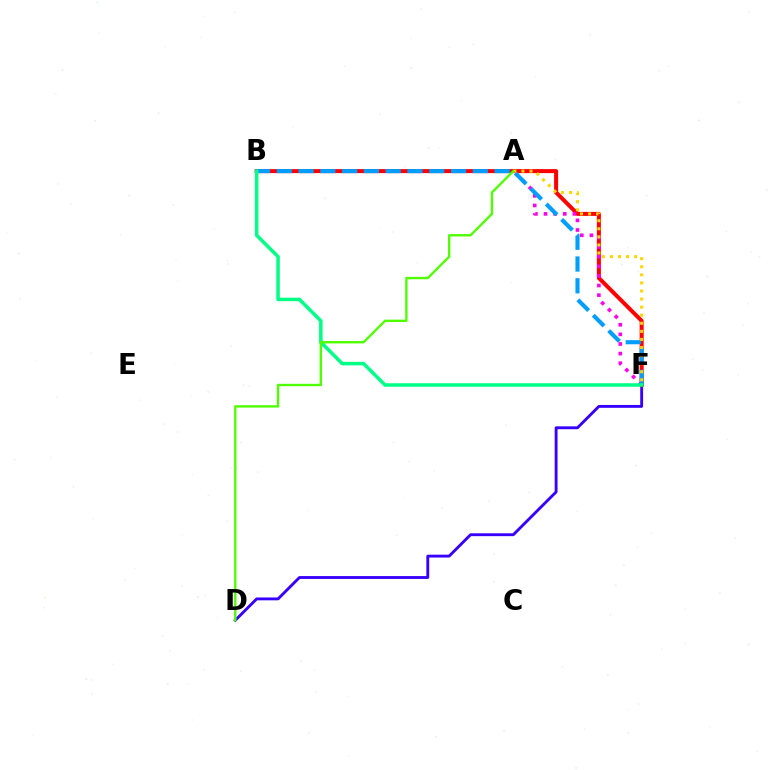{('D', 'F'): [{'color': '#3700ff', 'line_style': 'solid', 'thickness': 2.06}], ('B', 'F'): [{'color': '#ff0000', 'line_style': 'solid', 'thickness': 2.88}, {'color': '#009eff', 'line_style': 'dashed', 'thickness': 2.96}, {'color': '#00ff86', 'line_style': 'solid', 'thickness': 2.53}], ('A', 'F'): [{'color': '#ff00ed', 'line_style': 'dotted', 'thickness': 2.61}, {'color': '#ffd500', 'line_style': 'dotted', 'thickness': 2.19}], ('A', 'D'): [{'color': '#4fff00', 'line_style': 'solid', 'thickness': 1.71}]}